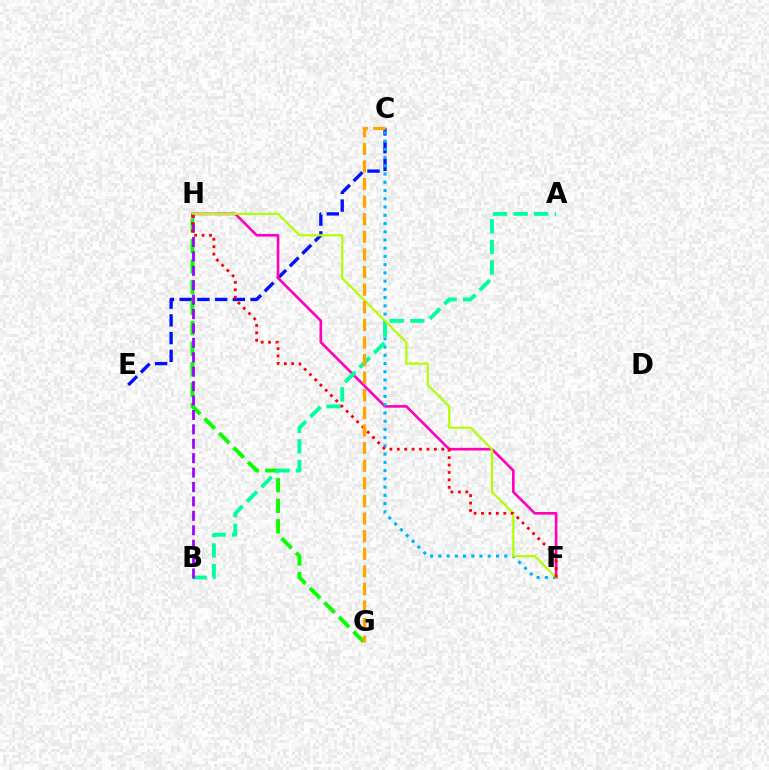{('C', 'E'): [{'color': '#0010ff', 'line_style': 'dashed', 'thickness': 2.41}], ('F', 'H'): [{'color': '#ff00bd', 'line_style': 'solid', 'thickness': 1.9}, {'color': '#b3ff00', 'line_style': 'solid', 'thickness': 1.58}, {'color': '#ff0000', 'line_style': 'dotted', 'thickness': 2.02}], ('G', 'H'): [{'color': '#08ff00', 'line_style': 'dashed', 'thickness': 2.79}], ('C', 'F'): [{'color': '#00b5ff', 'line_style': 'dotted', 'thickness': 2.24}], ('A', 'B'): [{'color': '#00ff9d', 'line_style': 'dashed', 'thickness': 2.8}], ('B', 'H'): [{'color': '#9b00ff', 'line_style': 'dashed', 'thickness': 1.96}], ('C', 'G'): [{'color': '#ffa500', 'line_style': 'dashed', 'thickness': 2.39}]}